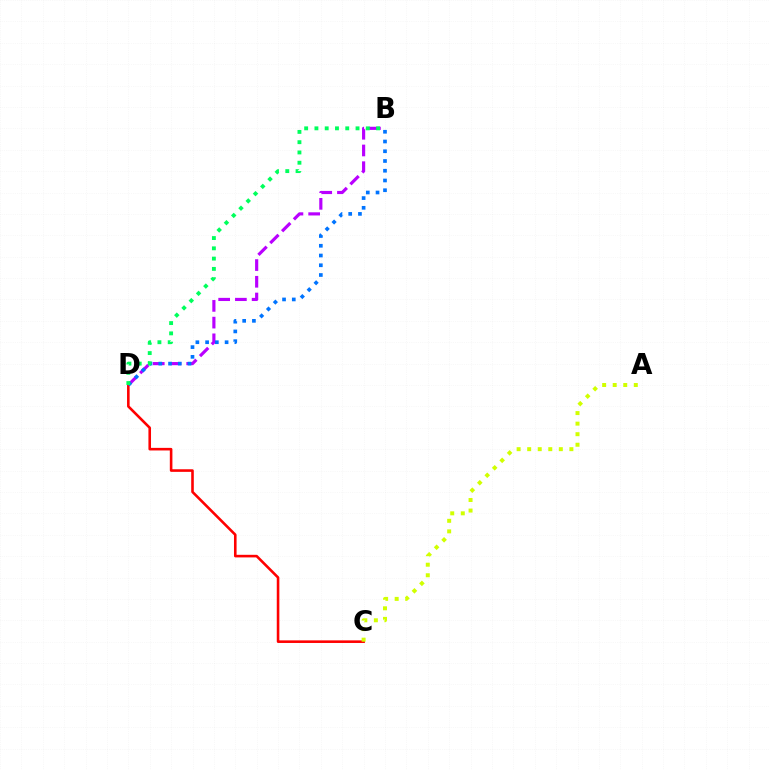{('C', 'D'): [{'color': '#ff0000', 'line_style': 'solid', 'thickness': 1.87}], ('B', 'D'): [{'color': '#b900ff', 'line_style': 'dashed', 'thickness': 2.27}, {'color': '#0074ff', 'line_style': 'dotted', 'thickness': 2.65}, {'color': '#00ff5c', 'line_style': 'dotted', 'thickness': 2.79}], ('A', 'C'): [{'color': '#d1ff00', 'line_style': 'dotted', 'thickness': 2.87}]}